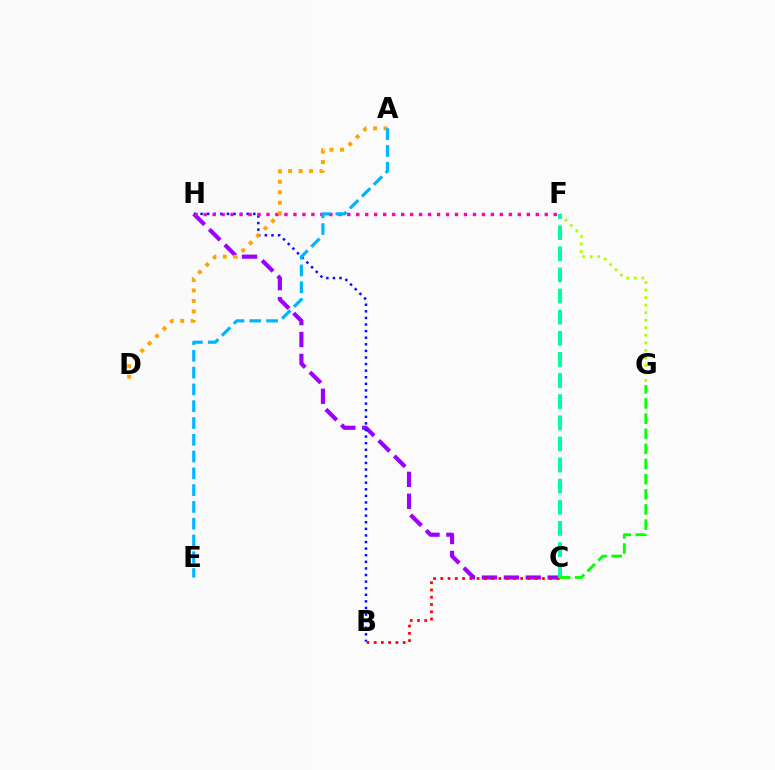{('C', 'H'): [{'color': '#9b00ff', 'line_style': 'dashed', 'thickness': 2.98}], ('F', 'G'): [{'color': '#b3ff00', 'line_style': 'dotted', 'thickness': 2.05}], ('B', 'H'): [{'color': '#0010ff', 'line_style': 'dotted', 'thickness': 1.79}], ('B', 'C'): [{'color': '#ff0000', 'line_style': 'dotted', 'thickness': 1.97}], ('F', 'H'): [{'color': '#ff00bd', 'line_style': 'dotted', 'thickness': 2.44}], ('C', 'F'): [{'color': '#00ff9d', 'line_style': 'dashed', 'thickness': 2.87}], ('A', 'D'): [{'color': '#ffa500', 'line_style': 'dotted', 'thickness': 2.84}], ('A', 'E'): [{'color': '#00b5ff', 'line_style': 'dashed', 'thickness': 2.28}], ('C', 'G'): [{'color': '#08ff00', 'line_style': 'dashed', 'thickness': 2.06}]}